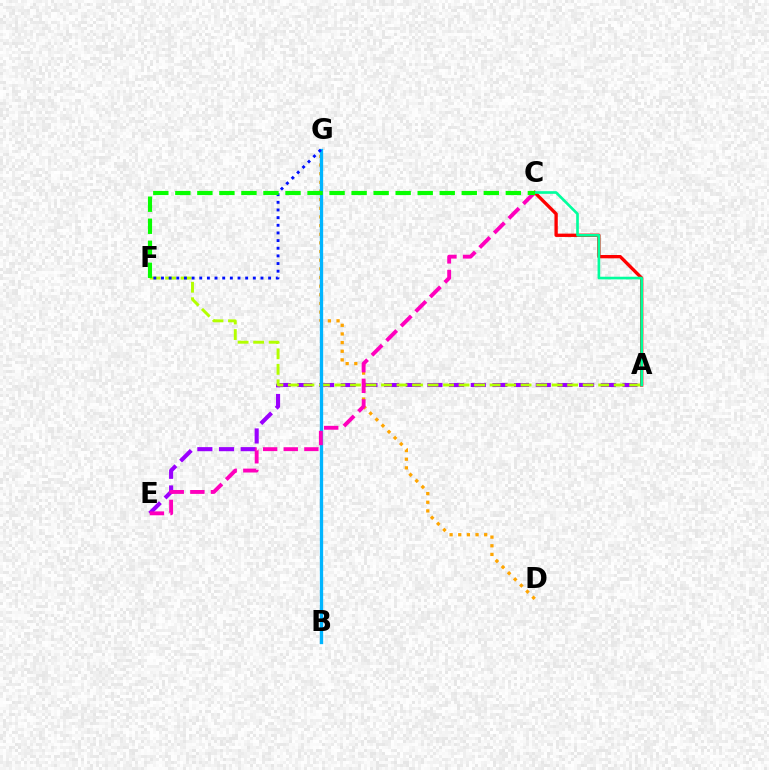{('D', 'G'): [{'color': '#ffa500', 'line_style': 'dotted', 'thickness': 2.35}], ('A', 'C'): [{'color': '#ff0000', 'line_style': 'solid', 'thickness': 2.39}, {'color': '#00ff9d', 'line_style': 'solid', 'thickness': 1.91}], ('A', 'E'): [{'color': '#9b00ff', 'line_style': 'dashed', 'thickness': 2.94}], ('A', 'F'): [{'color': '#b3ff00', 'line_style': 'dashed', 'thickness': 2.11}], ('B', 'G'): [{'color': '#00b5ff', 'line_style': 'solid', 'thickness': 2.38}], ('F', 'G'): [{'color': '#0010ff', 'line_style': 'dotted', 'thickness': 2.08}], ('C', 'E'): [{'color': '#ff00bd', 'line_style': 'dashed', 'thickness': 2.8}], ('C', 'F'): [{'color': '#08ff00', 'line_style': 'dashed', 'thickness': 2.99}]}